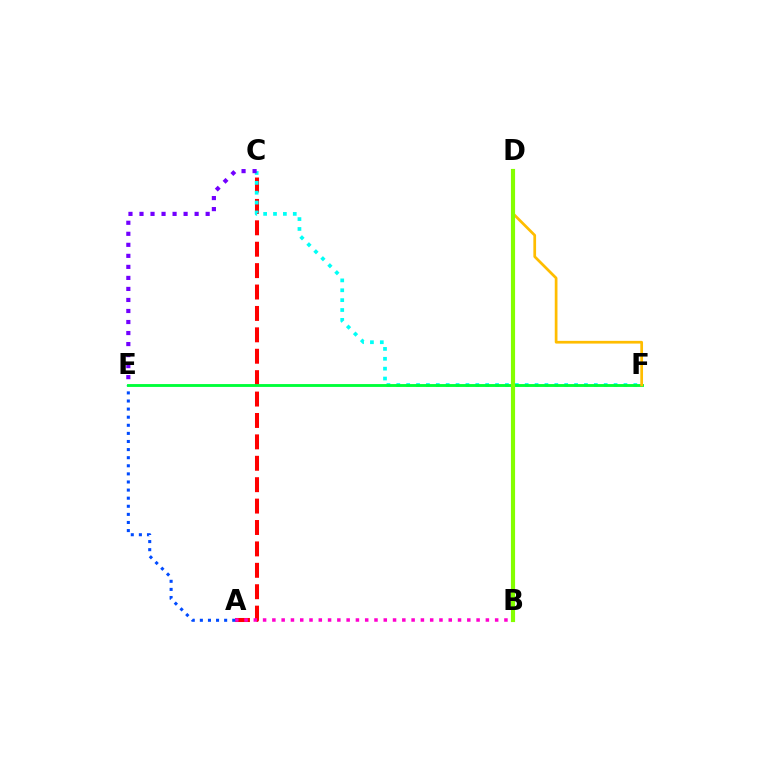{('A', 'C'): [{'color': '#ff0000', 'line_style': 'dashed', 'thickness': 2.91}], ('A', 'B'): [{'color': '#ff00cf', 'line_style': 'dotted', 'thickness': 2.52}], ('C', 'F'): [{'color': '#00fff6', 'line_style': 'dotted', 'thickness': 2.68}], ('A', 'E'): [{'color': '#004bff', 'line_style': 'dotted', 'thickness': 2.2}], ('E', 'F'): [{'color': '#00ff39', 'line_style': 'solid', 'thickness': 2.06}], ('C', 'E'): [{'color': '#7200ff', 'line_style': 'dotted', 'thickness': 3.0}], ('D', 'F'): [{'color': '#ffbd00', 'line_style': 'solid', 'thickness': 1.96}], ('B', 'D'): [{'color': '#84ff00', 'line_style': 'solid', 'thickness': 2.99}]}